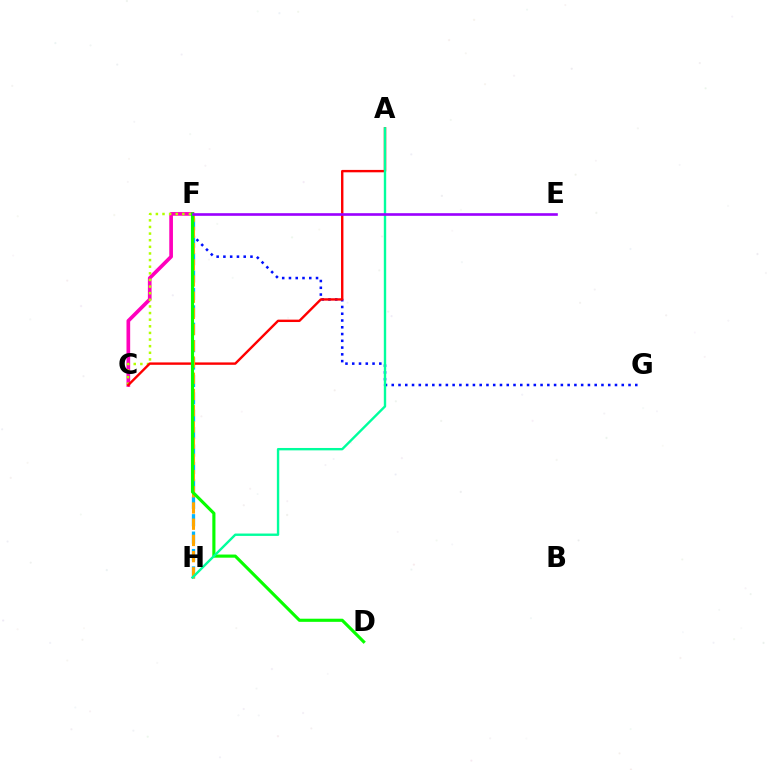{('F', 'G'): [{'color': '#0010ff', 'line_style': 'dotted', 'thickness': 1.84}], ('C', 'F'): [{'color': '#ff00bd', 'line_style': 'solid', 'thickness': 2.65}, {'color': '#b3ff00', 'line_style': 'dotted', 'thickness': 1.8}], ('F', 'H'): [{'color': '#00b5ff', 'line_style': 'dashed', 'thickness': 2.36}, {'color': '#ffa500', 'line_style': 'dashed', 'thickness': 2.2}], ('A', 'C'): [{'color': '#ff0000', 'line_style': 'solid', 'thickness': 1.73}], ('D', 'F'): [{'color': '#08ff00', 'line_style': 'solid', 'thickness': 2.25}], ('A', 'H'): [{'color': '#00ff9d', 'line_style': 'solid', 'thickness': 1.72}], ('E', 'F'): [{'color': '#9b00ff', 'line_style': 'solid', 'thickness': 1.9}]}